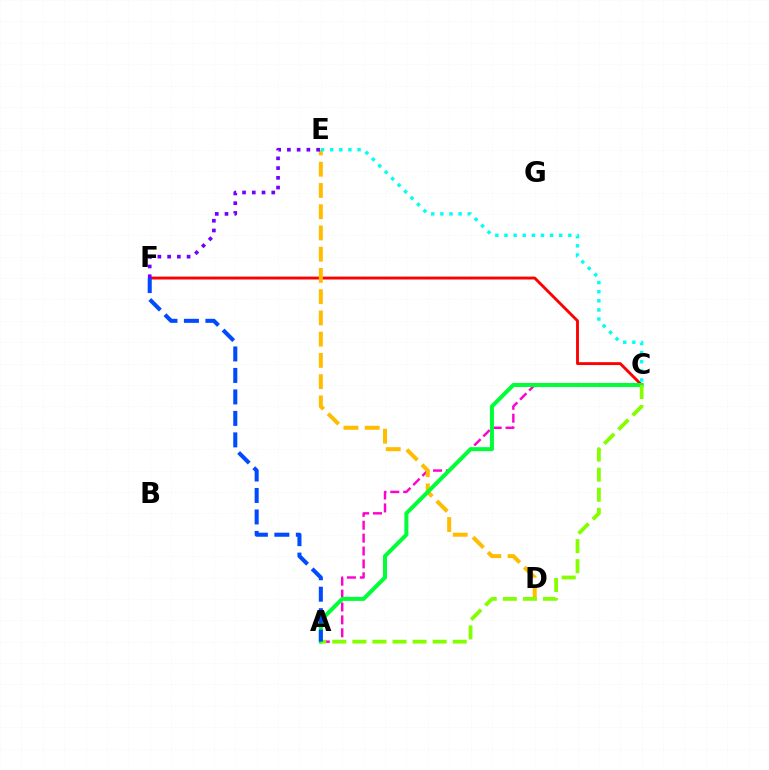{('A', 'C'): [{'color': '#ff00cf', 'line_style': 'dashed', 'thickness': 1.75}, {'color': '#00ff39', 'line_style': 'solid', 'thickness': 2.89}, {'color': '#84ff00', 'line_style': 'dashed', 'thickness': 2.73}], ('C', 'F'): [{'color': '#ff0000', 'line_style': 'solid', 'thickness': 2.07}], ('D', 'E'): [{'color': '#ffbd00', 'line_style': 'dashed', 'thickness': 2.89}], ('C', 'E'): [{'color': '#00fff6', 'line_style': 'dotted', 'thickness': 2.48}], ('E', 'F'): [{'color': '#7200ff', 'line_style': 'dotted', 'thickness': 2.65}], ('A', 'F'): [{'color': '#004bff', 'line_style': 'dashed', 'thickness': 2.92}]}